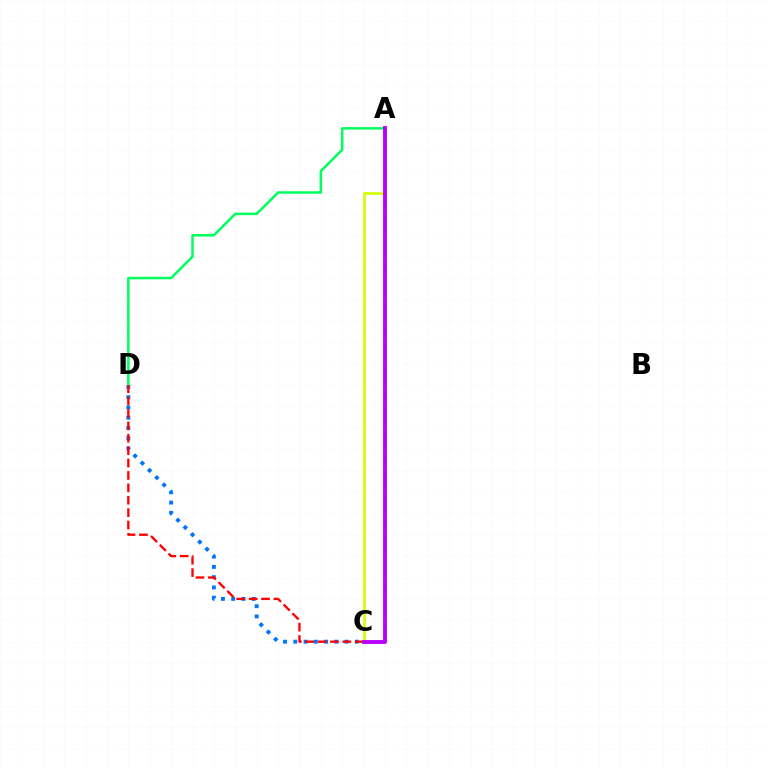{('C', 'D'): [{'color': '#0074ff', 'line_style': 'dotted', 'thickness': 2.79}, {'color': '#ff0000', 'line_style': 'dashed', 'thickness': 1.68}], ('A', 'D'): [{'color': '#00ff5c', 'line_style': 'solid', 'thickness': 1.8}], ('A', 'C'): [{'color': '#d1ff00', 'line_style': 'solid', 'thickness': 1.94}, {'color': '#b900ff', 'line_style': 'solid', 'thickness': 2.79}]}